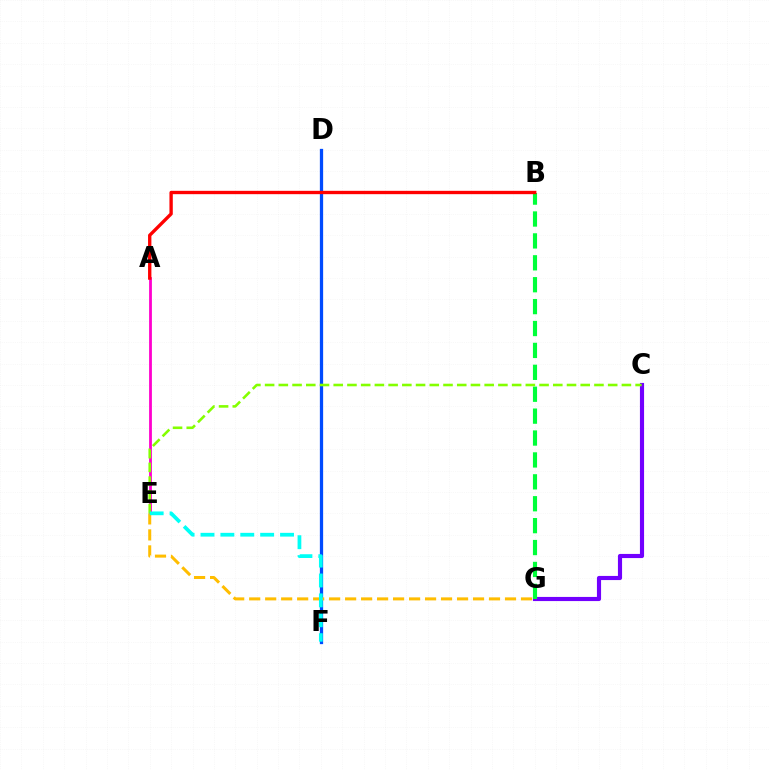{('C', 'G'): [{'color': '#7200ff', 'line_style': 'solid', 'thickness': 2.98}], ('D', 'F'): [{'color': '#004bff', 'line_style': 'solid', 'thickness': 2.35}], ('B', 'G'): [{'color': '#00ff39', 'line_style': 'dashed', 'thickness': 2.98}], ('A', 'E'): [{'color': '#ff00cf', 'line_style': 'solid', 'thickness': 2.02}], ('E', 'G'): [{'color': '#ffbd00', 'line_style': 'dashed', 'thickness': 2.17}], ('C', 'E'): [{'color': '#84ff00', 'line_style': 'dashed', 'thickness': 1.86}], ('E', 'F'): [{'color': '#00fff6', 'line_style': 'dashed', 'thickness': 2.7}], ('A', 'B'): [{'color': '#ff0000', 'line_style': 'solid', 'thickness': 2.41}]}